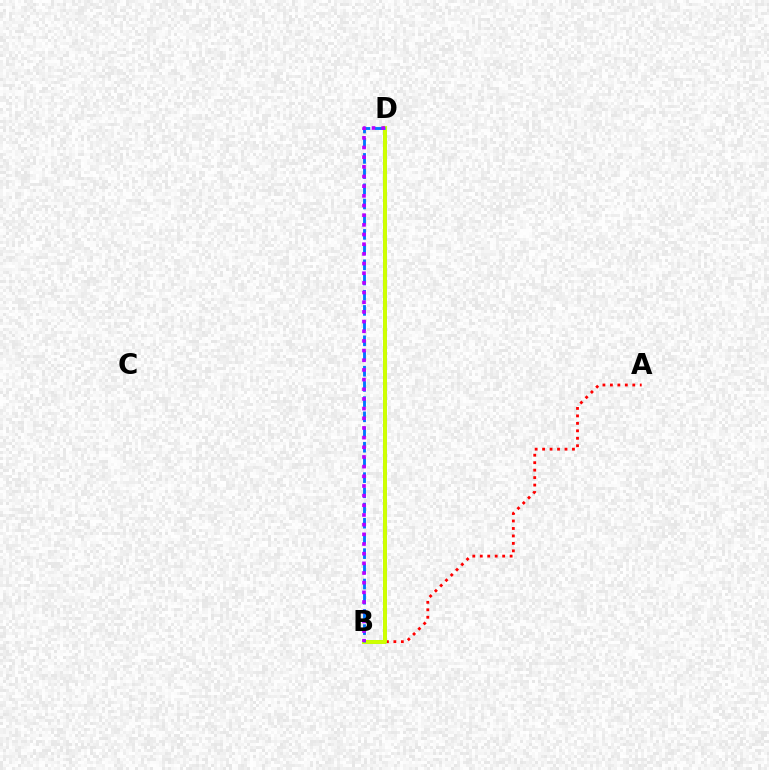{('A', 'B'): [{'color': '#ff0000', 'line_style': 'dotted', 'thickness': 2.03}], ('B', 'D'): [{'color': '#00ff5c', 'line_style': 'solid', 'thickness': 2.55}, {'color': '#d1ff00', 'line_style': 'solid', 'thickness': 2.79}, {'color': '#0074ff', 'line_style': 'dashed', 'thickness': 2.06}, {'color': '#b900ff', 'line_style': 'dotted', 'thickness': 2.63}]}